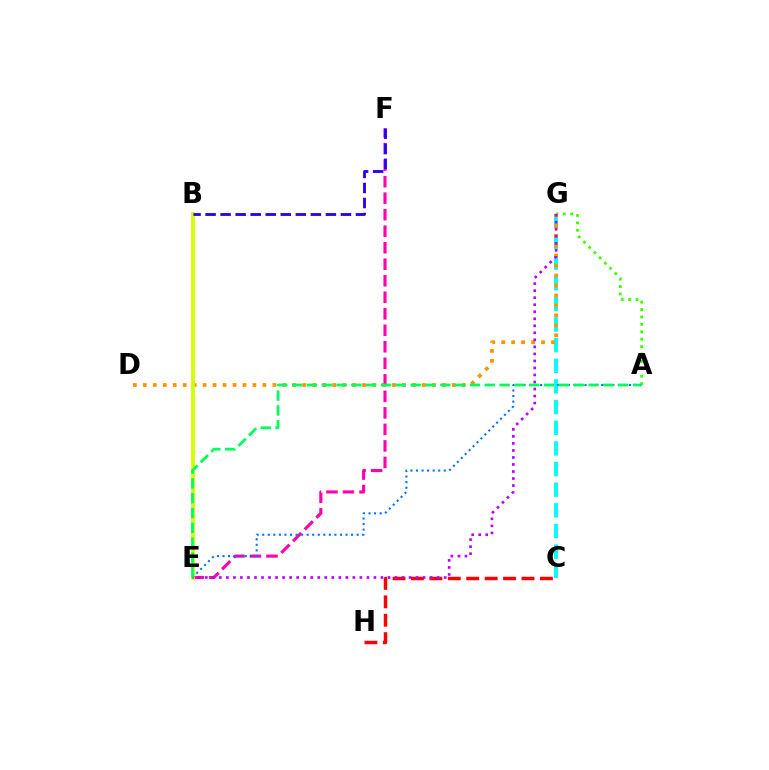{('A', 'G'): [{'color': '#3dff00', 'line_style': 'dotted', 'thickness': 2.01}], ('C', 'G'): [{'color': '#00fff6', 'line_style': 'dashed', 'thickness': 2.81}], ('D', 'G'): [{'color': '#ff9400', 'line_style': 'dotted', 'thickness': 2.71}], ('C', 'H'): [{'color': '#ff0000', 'line_style': 'dashed', 'thickness': 2.5}], ('E', 'F'): [{'color': '#ff00ac', 'line_style': 'dashed', 'thickness': 2.24}], ('B', 'E'): [{'color': '#d1ff00', 'line_style': 'solid', 'thickness': 2.76}], ('A', 'E'): [{'color': '#0074ff', 'line_style': 'dotted', 'thickness': 1.51}, {'color': '#00ff5c', 'line_style': 'dashed', 'thickness': 2.01}], ('E', 'G'): [{'color': '#b900ff', 'line_style': 'dotted', 'thickness': 1.91}], ('B', 'F'): [{'color': '#2500ff', 'line_style': 'dashed', 'thickness': 2.04}]}